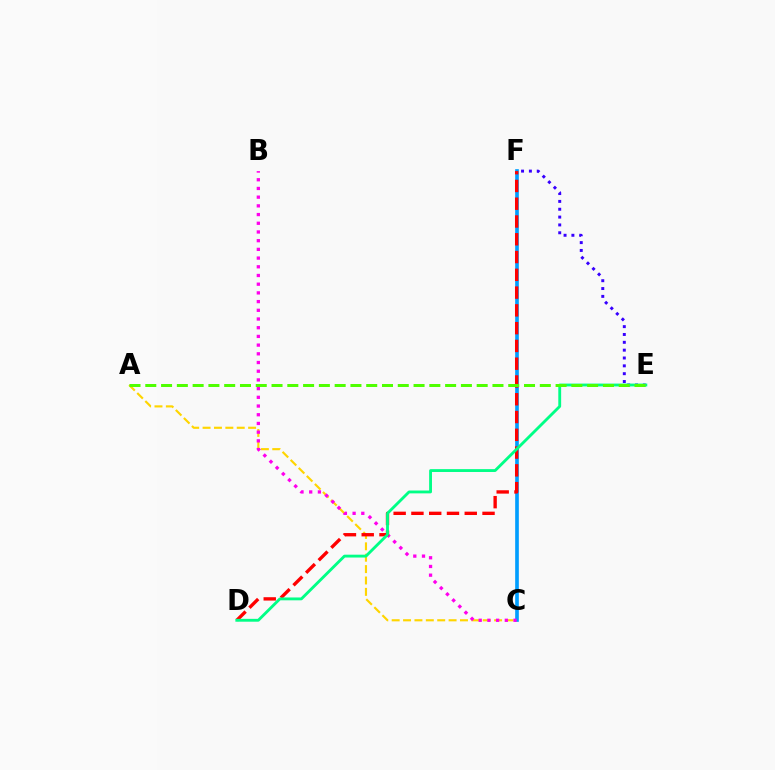{('E', 'F'): [{'color': '#3700ff', 'line_style': 'dotted', 'thickness': 2.13}], ('A', 'C'): [{'color': '#ffd500', 'line_style': 'dashed', 'thickness': 1.55}], ('C', 'F'): [{'color': '#009eff', 'line_style': 'solid', 'thickness': 2.63}], ('B', 'C'): [{'color': '#ff00ed', 'line_style': 'dotted', 'thickness': 2.36}], ('D', 'F'): [{'color': '#ff0000', 'line_style': 'dashed', 'thickness': 2.41}], ('D', 'E'): [{'color': '#00ff86', 'line_style': 'solid', 'thickness': 2.05}], ('A', 'E'): [{'color': '#4fff00', 'line_style': 'dashed', 'thickness': 2.14}]}